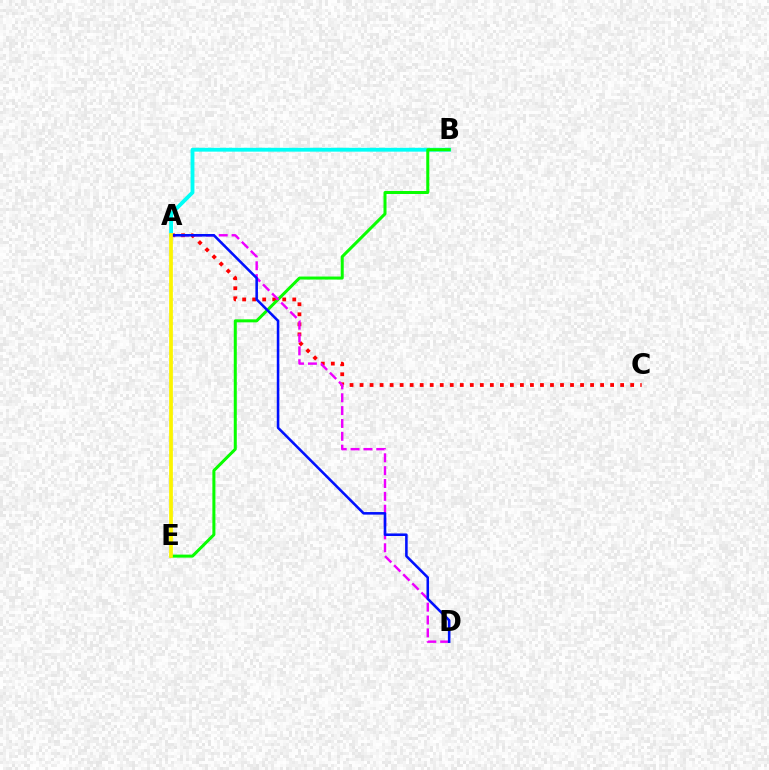{('A', 'C'): [{'color': '#ff0000', 'line_style': 'dotted', 'thickness': 2.72}], ('A', 'B'): [{'color': '#00fff6', 'line_style': 'solid', 'thickness': 2.77}], ('B', 'E'): [{'color': '#08ff00', 'line_style': 'solid', 'thickness': 2.17}], ('A', 'D'): [{'color': '#ee00ff', 'line_style': 'dashed', 'thickness': 1.75}, {'color': '#0010ff', 'line_style': 'solid', 'thickness': 1.84}], ('A', 'E'): [{'color': '#fcf500', 'line_style': 'solid', 'thickness': 2.69}]}